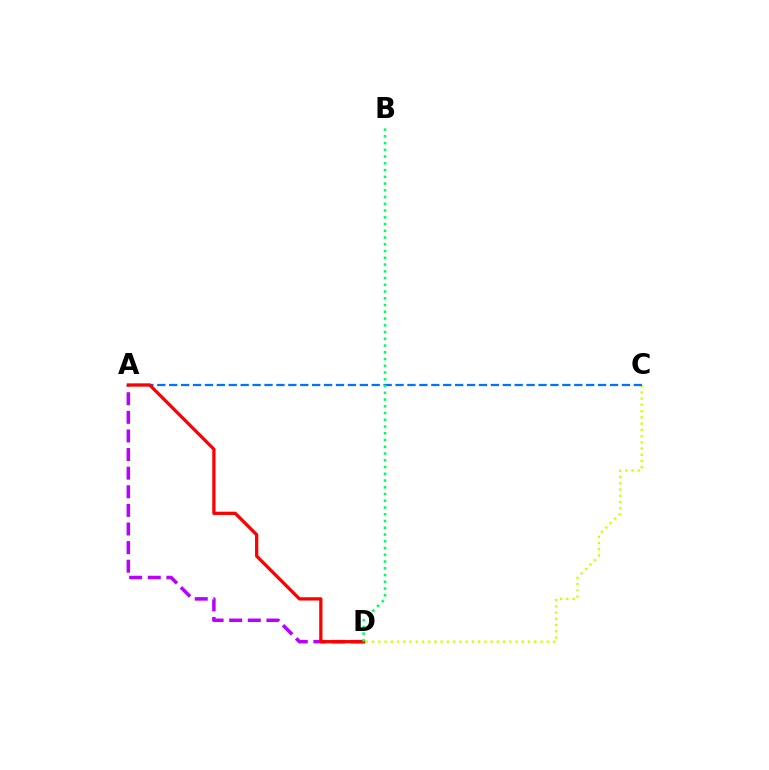{('C', 'D'): [{'color': '#d1ff00', 'line_style': 'dotted', 'thickness': 1.69}], ('A', 'D'): [{'color': '#b900ff', 'line_style': 'dashed', 'thickness': 2.53}, {'color': '#ff0000', 'line_style': 'solid', 'thickness': 2.35}], ('A', 'C'): [{'color': '#0074ff', 'line_style': 'dashed', 'thickness': 1.62}], ('B', 'D'): [{'color': '#00ff5c', 'line_style': 'dotted', 'thickness': 1.83}]}